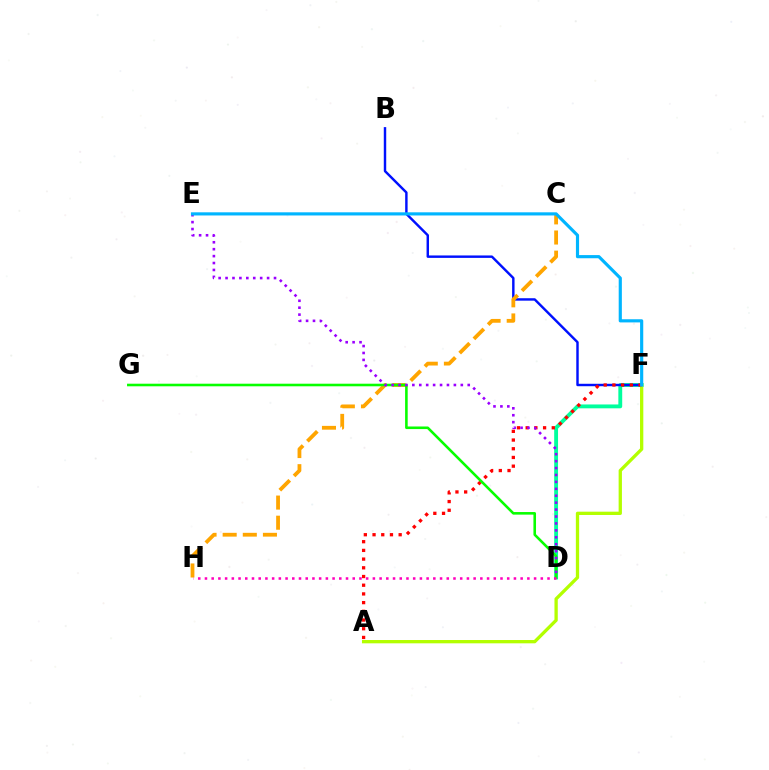{('D', 'F'): [{'color': '#00ff9d', 'line_style': 'solid', 'thickness': 2.78}], ('B', 'F'): [{'color': '#0010ff', 'line_style': 'solid', 'thickness': 1.75}], ('A', 'F'): [{'color': '#b3ff00', 'line_style': 'solid', 'thickness': 2.38}, {'color': '#ff0000', 'line_style': 'dotted', 'thickness': 2.36}], ('C', 'H'): [{'color': '#ffa500', 'line_style': 'dashed', 'thickness': 2.73}], ('D', 'G'): [{'color': '#08ff00', 'line_style': 'solid', 'thickness': 1.86}], ('D', 'E'): [{'color': '#9b00ff', 'line_style': 'dotted', 'thickness': 1.88}], ('E', 'F'): [{'color': '#00b5ff', 'line_style': 'solid', 'thickness': 2.27}], ('D', 'H'): [{'color': '#ff00bd', 'line_style': 'dotted', 'thickness': 1.82}]}